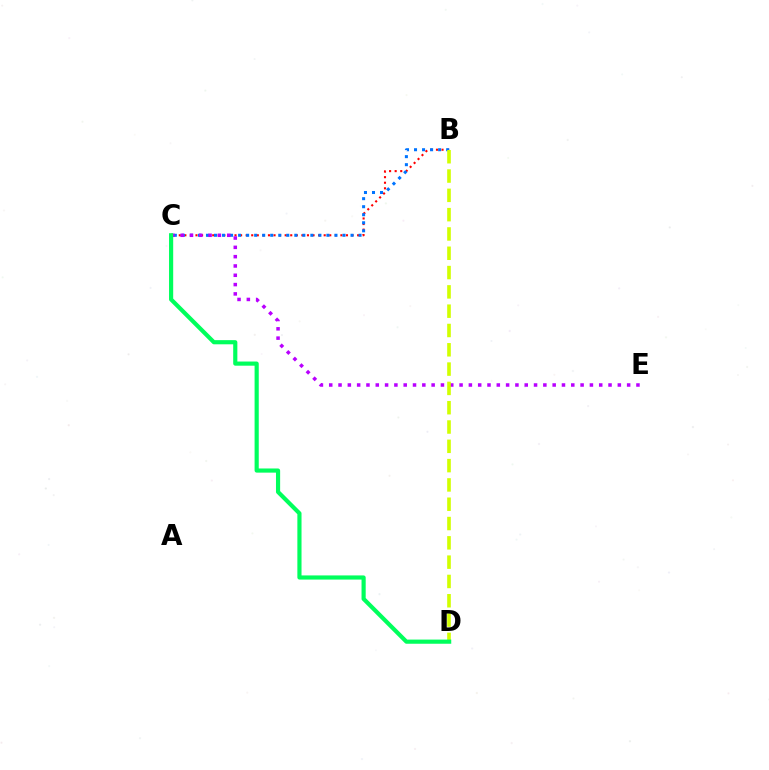{('B', 'C'): [{'color': '#ff0000', 'line_style': 'dotted', 'thickness': 1.51}, {'color': '#0074ff', 'line_style': 'dotted', 'thickness': 2.18}], ('C', 'E'): [{'color': '#b900ff', 'line_style': 'dotted', 'thickness': 2.53}], ('B', 'D'): [{'color': '#d1ff00', 'line_style': 'dashed', 'thickness': 2.62}], ('C', 'D'): [{'color': '#00ff5c', 'line_style': 'solid', 'thickness': 2.99}]}